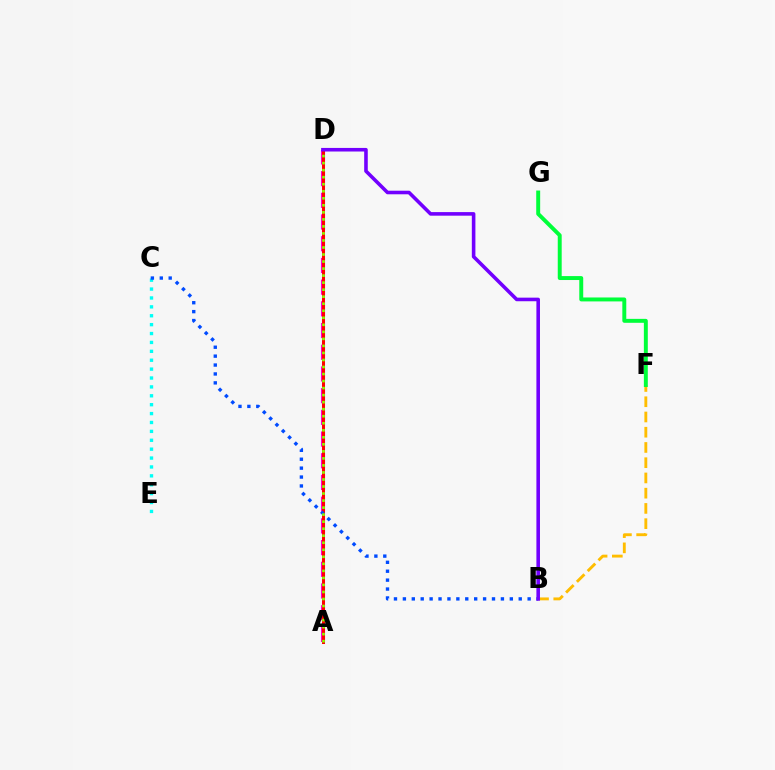{('B', 'F'): [{'color': '#ffbd00', 'line_style': 'dashed', 'thickness': 2.07}], ('C', 'E'): [{'color': '#00fff6', 'line_style': 'dotted', 'thickness': 2.42}], ('A', 'D'): [{'color': '#ff00cf', 'line_style': 'dashed', 'thickness': 2.95}, {'color': '#ff0000', 'line_style': 'solid', 'thickness': 2.18}, {'color': '#84ff00', 'line_style': 'dotted', 'thickness': 1.91}], ('F', 'G'): [{'color': '#00ff39', 'line_style': 'solid', 'thickness': 2.83}], ('B', 'C'): [{'color': '#004bff', 'line_style': 'dotted', 'thickness': 2.42}], ('B', 'D'): [{'color': '#7200ff', 'line_style': 'solid', 'thickness': 2.58}]}